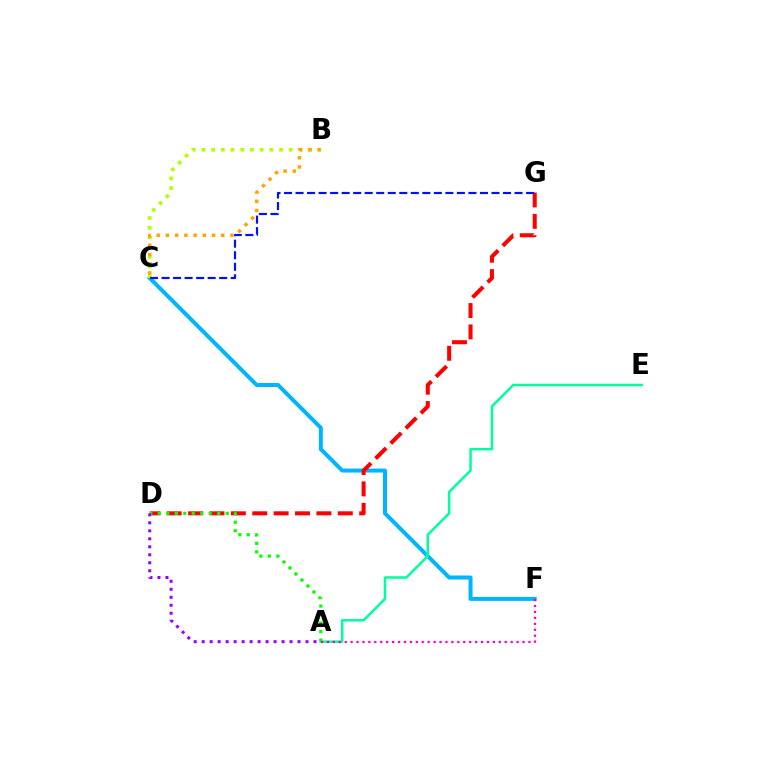{('C', 'F'): [{'color': '#00b5ff', 'line_style': 'solid', 'thickness': 2.87}], ('D', 'G'): [{'color': '#ff0000', 'line_style': 'dashed', 'thickness': 2.9}], ('B', 'C'): [{'color': '#b3ff00', 'line_style': 'dotted', 'thickness': 2.64}, {'color': '#ffa500', 'line_style': 'dotted', 'thickness': 2.51}], ('C', 'G'): [{'color': '#0010ff', 'line_style': 'dashed', 'thickness': 1.57}], ('A', 'E'): [{'color': '#00ff9d', 'line_style': 'solid', 'thickness': 1.8}], ('A', 'D'): [{'color': '#08ff00', 'line_style': 'dotted', 'thickness': 2.31}, {'color': '#9b00ff', 'line_style': 'dotted', 'thickness': 2.17}], ('A', 'F'): [{'color': '#ff00bd', 'line_style': 'dotted', 'thickness': 1.61}]}